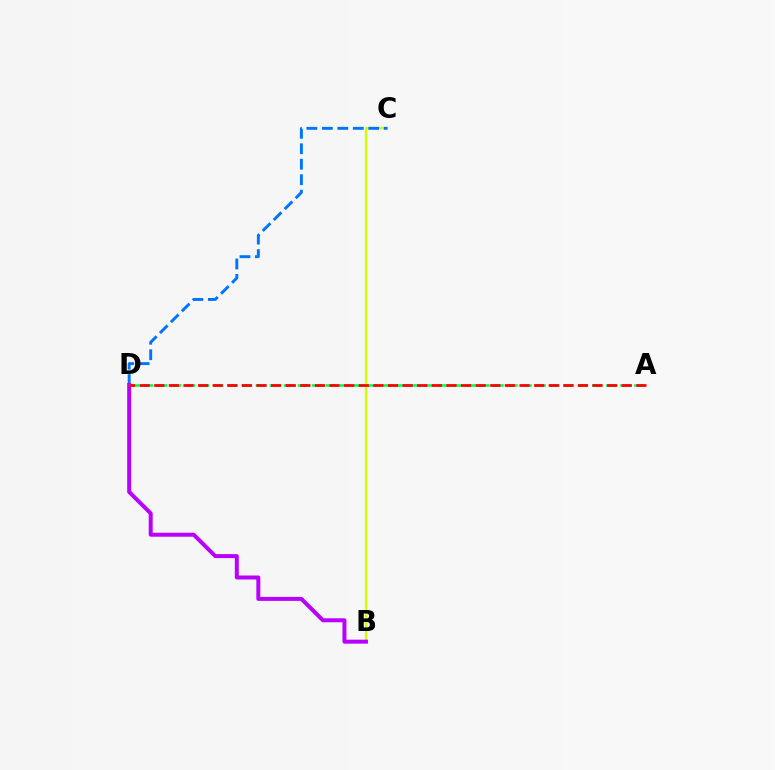{('B', 'C'): [{'color': '#d1ff00', 'line_style': 'solid', 'thickness': 1.64}], ('C', 'D'): [{'color': '#0074ff', 'line_style': 'dashed', 'thickness': 2.1}], ('B', 'D'): [{'color': '#b900ff', 'line_style': 'solid', 'thickness': 2.86}], ('A', 'D'): [{'color': '#00ff5c', 'line_style': 'dashed', 'thickness': 1.9}, {'color': '#ff0000', 'line_style': 'dashed', 'thickness': 1.98}]}